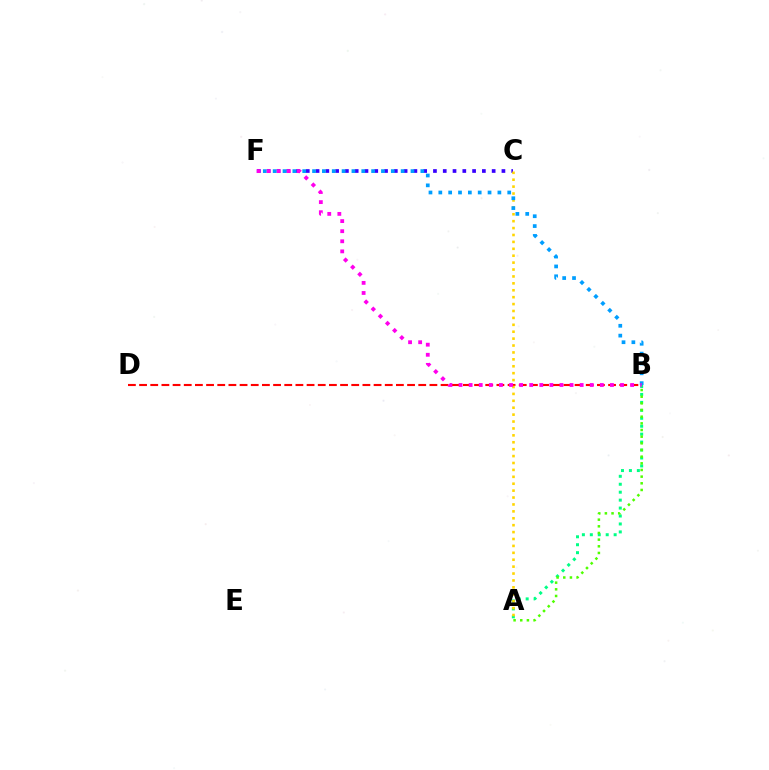{('C', 'F'): [{'color': '#3700ff', 'line_style': 'dotted', 'thickness': 2.66}], ('B', 'D'): [{'color': '#ff0000', 'line_style': 'dashed', 'thickness': 1.52}], ('A', 'B'): [{'color': '#00ff86', 'line_style': 'dotted', 'thickness': 2.16}, {'color': '#4fff00', 'line_style': 'dotted', 'thickness': 1.81}], ('A', 'C'): [{'color': '#ffd500', 'line_style': 'dotted', 'thickness': 1.88}], ('B', 'F'): [{'color': '#009eff', 'line_style': 'dotted', 'thickness': 2.67}, {'color': '#ff00ed', 'line_style': 'dotted', 'thickness': 2.74}]}